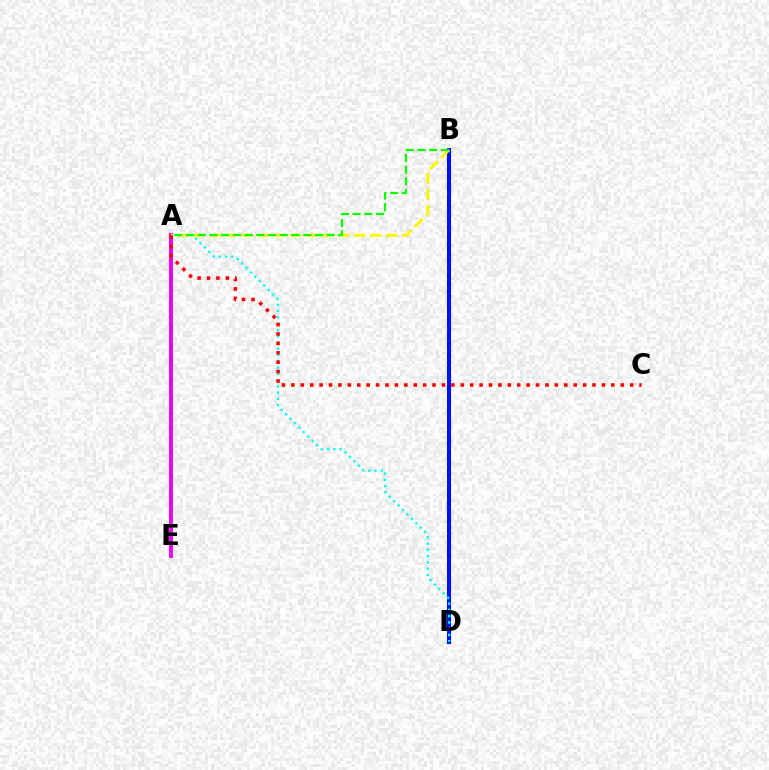{('B', 'D'): [{'color': '#0010ff', 'line_style': 'solid', 'thickness': 2.94}], ('A', 'D'): [{'color': '#00fff6', 'line_style': 'dotted', 'thickness': 1.7}], ('A', 'E'): [{'color': '#ee00ff', 'line_style': 'solid', 'thickness': 2.82}], ('A', 'B'): [{'color': '#fcf500', 'line_style': 'dashed', 'thickness': 2.18}, {'color': '#08ff00', 'line_style': 'dashed', 'thickness': 1.59}], ('A', 'C'): [{'color': '#ff0000', 'line_style': 'dotted', 'thickness': 2.56}]}